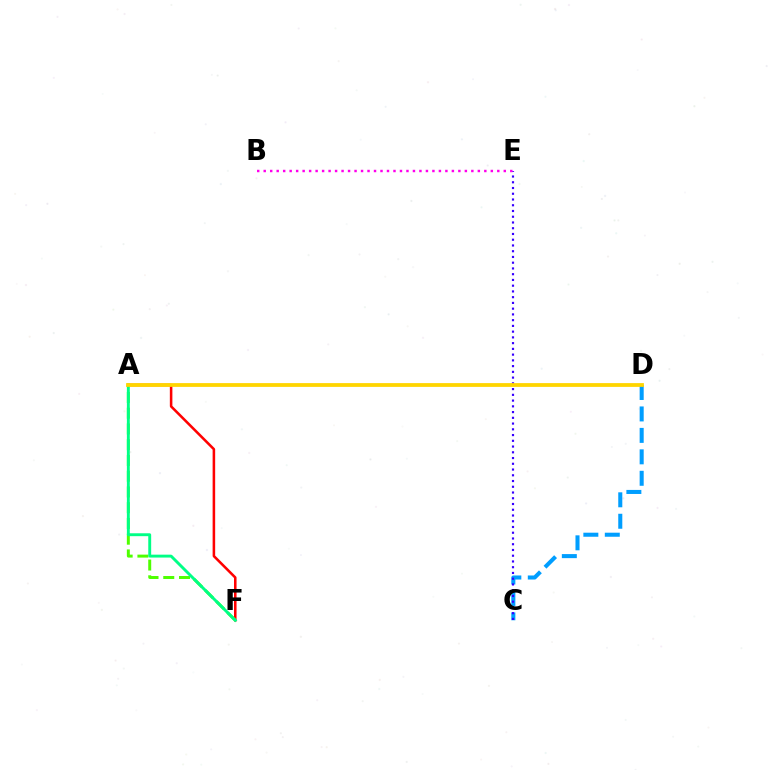{('A', 'F'): [{'color': '#ff0000', 'line_style': 'solid', 'thickness': 1.83}, {'color': '#4fff00', 'line_style': 'dashed', 'thickness': 2.14}, {'color': '#00ff86', 'line_style': 'solid', 'thickness': 2.09}], ('C', 'D'): [{'color': '#009eff', 'line_style': 'dashed', 'thickness': 2.91}], ('C', 'E'): [{'color': '#3700ff', 'line_style': 'dotted', 'thickness': 1.56}], ('B', 'E'): [{'color': '#ff00ed', 'line_style': 'dotted', 'thickness': 1.76}], ('A', 'D'): [{'color': '#ffd500', 'line_style': 'solid', 'thickness': 2.72}]}